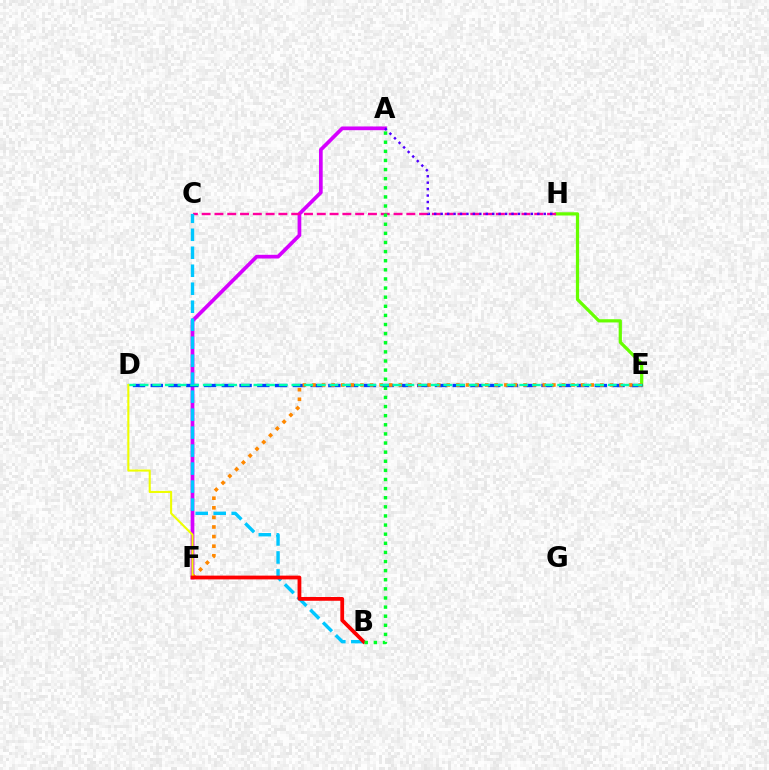{('A', 'F'): [{'color': '#d600ff', 'line_style': 'solid', 'thickness': 2.67}], ('E', 'H'): [{'color': '#66ff00', 'line_style': 'solid', 'thickness': 2.33}], ('D', 'E'): [{'color': '#003fff', 'line_style': 'dashed', 'thickness': 2.41}, {'color': '#00ffaf', 'line_style': 'dashed', 'thickness': 1.72}], ('C', 'H'): [{'color': '#ff00a0', 'line_style': 'dashed', 'thickness': 1.74}], ('E', 'F'): [{'color': '#ff8800', 'line_style': 'dotted', 'thickness': 2.61}], ('A', 'H'): [{'color': '#4f00ff', 'line_style': 'dotted', 'thickness': 1.75}], ('B', 'C'): [{'color': '#00c7ff', 'line_style': 'dashed', 'thickness': 2.44}], ('D', 'F'): [{'color': '#eeff00', 'line_style': 'solid', 'thickness': 1.5}], ('B', 'F'): [{'color': '#ff0000', 'line_style': 'solid', 'thickness': 2.72}], ('A', 'B'): [{'color': '#00ff27', 'line_style': 'dotted', 'thickness': 2.48}]}